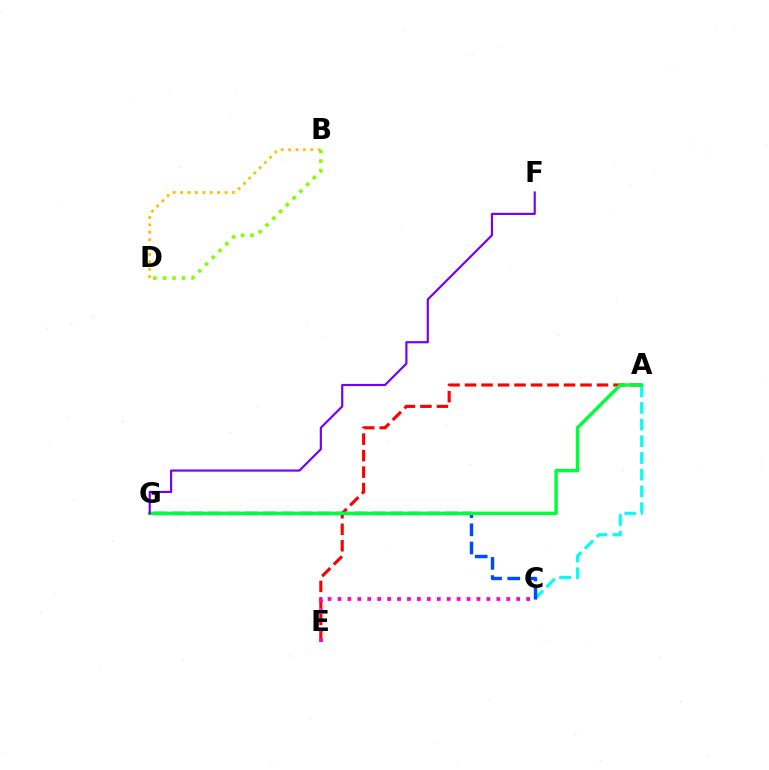{('A', 'C'): [{'color': '#00fff6', 'line_style': 'dashed', 'thickness': 2.27}], ('B', 'D'): [{'color': '#ffbd00', 'line_style': 'dotted', 'thickness': 2.01}, {'color': '#84ff00', 'line_style': 'dotted', 'thickness': 2.6}], ('A', 'E'): [{'color': '#ff0000', 'line_style': 'dashed', 'thickness': 2.24}], ('C', 'G'): [{'color': '#004bff', 'line_style': 'dashed', 'thickness': 2.47}], ('C', 'E'): [{'color': '#ff00cf', 'line_style': 'dotted', 'thickness': 2.7}], ('A', 'G'): [{'color': '#00ff39', 'line_style': 'solid', 'thickness': 2.46}], ('F', 'G'): [{'color': '#7200ff', 'line_style': 'solid', 'thickness': 1.56}]}